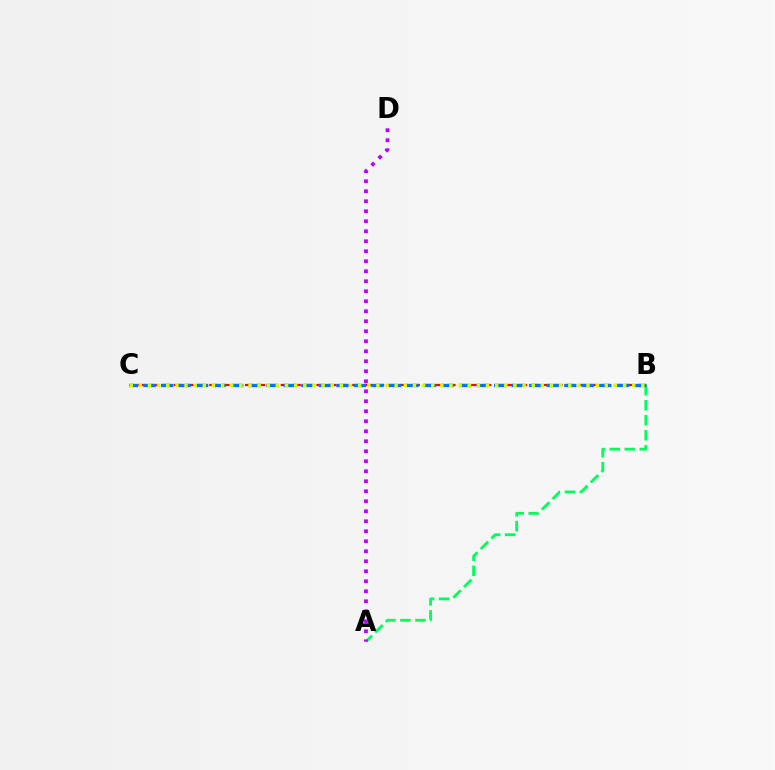{('B', 'C'): [{'color': '#ff0000', 'line_style': 'dashed', 'thickness': 1.62}, {'color': '#0074ff', 'line_style': 'dashed', 'thickness': 2.38}, {'color': '#d1ff00', 'line_style': 'dotted', 'thickness': 2.48}], ('A', 'B'): [{'color': '#00ff5c', 'line_style': 'dashed', 'thickness': 2.04}], ('A', 'D'): [{'color': '#b900ff', 'line_style': 'dotted', 'thickness': 2.72}]}